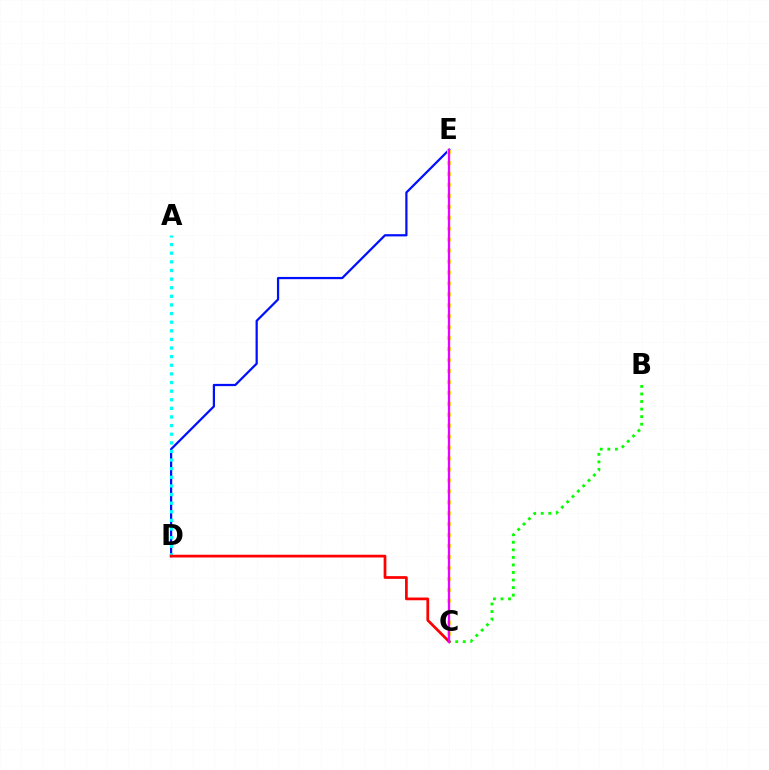{('D', 'E'): [{'color': '#0010ff', 'line_style': 'solid', 'thickness': 1.61}], ('B', 'C'): [{'color': '#08ff00', 'line_style': 'dotted', 'thickness': 2.05}], ('C', 'E'): [{'color': '#fcf500', 'line_style': 'dotted', 'thickness': 2.97}, {'color': '#ee00ff', 'line_style': 'solid', 'thickness': 1.65}], ('A', 'D'): [{'color': '#00fff6', 'line_style': 'dotted', 'thickness': 2.34}], ('C', 'D'): [{'color': '#ff0000', 'line_style': 'solid', 'thickness': 1.97}]}